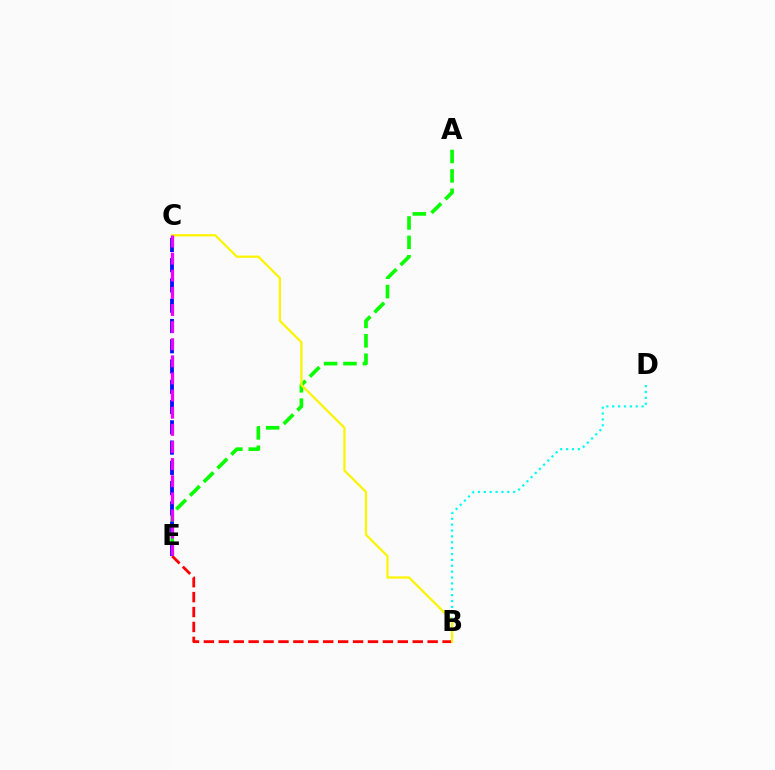{('B', 'D'): [{'color': '#00fff6', 'line_style': 'dotted', 'thickness': 1.6}], ('A', 'E'): [{'color': '#08ff00', 'line_style': 'dashed', 'thickness': 2.63}], ('C', 'E'): [{'color': '#0010ff', 'line_style': 'dashed', 'thickness': 2.75}, {'color': '#ee00ff', 'line_style': 'dashed', 'thickness': 2.33}], ('B', 'E'): [{'color': '#ff0000', 'line_style': 'dashed', 'thickness': 2.03}], ('B', 'C'): [{'color': '#fcf500', 'line_style': 'solid', 'thickness': 1.62}]}